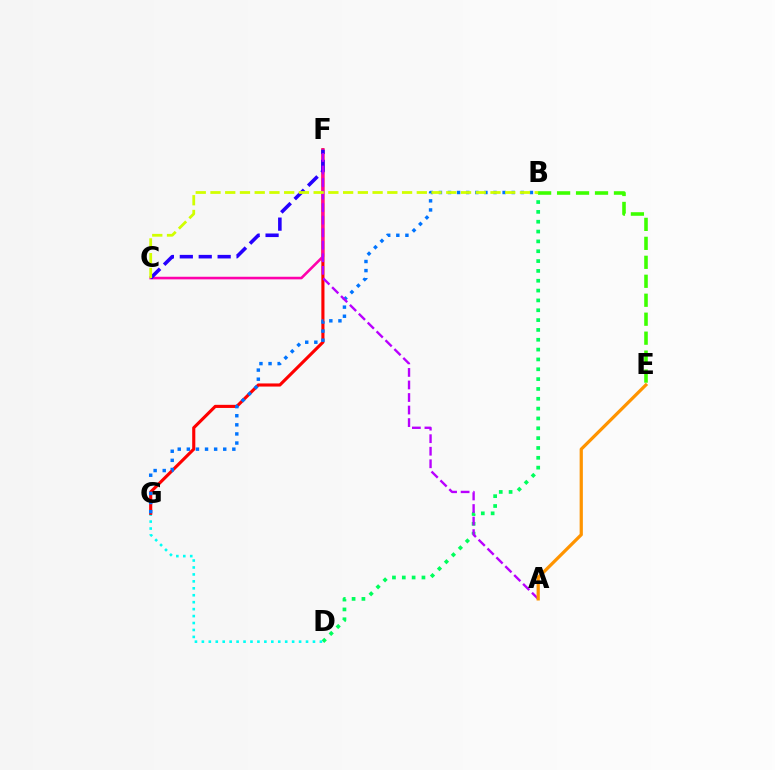{('B', 'D'): [{'color': '#00ff5c', 'line_style': 'dotted', 'thickness': 2.67}], ('D', 'G'): [{'color': '#00fff6', 'line_style': 'dotted', 'thickness': 1.89}], ('B', 'E'): [{'color': '#3dff00', 'line_style': 'dashed', 'thickness': 2.58}], ('F', 'G'): [{'color': '#ff0000', 'line_style': 'solid', 'thickness': 2.25}], ('C', 'F'): [{'color': '#ff00ac', 'line_style': 'solid', 'thickness': 1.87}, {'color': '#2500ff', 'line_style': 'dashed', 'thickness': 2.57}], ('B', 'G'): [{'color': '#0074ff', 'line_style': 'dotted', 'thickness': 2.47}], ('A', 'F'): [{'color': '#b900ff', 'line_style': 'dashed', 'thickness': 1.7}], ('B', 'C'): [{'color': '#d1ff00', 'line_style': 'dashed', 'thickness': 2.0}], ('A', 'E'): [{'color': '#ff9400', 'line_style': 'solid', 'thickness': 2.32}]}